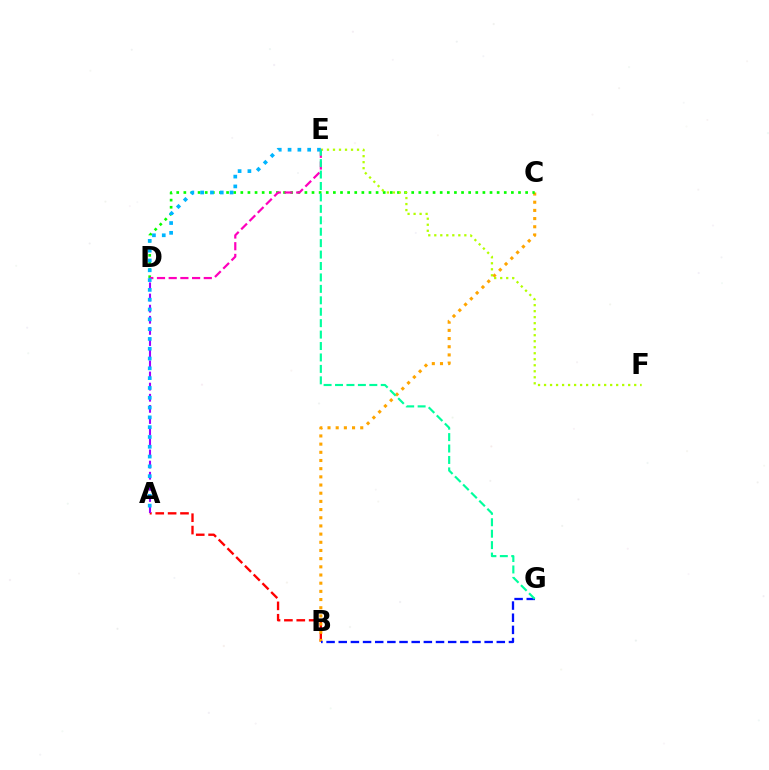{('A', 'B'): [{'color': '#ff0000', 'line_style': 'dashed', 'thickness': 1.68}], ('B', 'C'): [{'color': '#ffa500', 'line_style': 'dotted', 'thickness': 2.22}], ('C', 'D'): [{'color': '#08ff00', 'line_style': 'dotted', 'thickness': 1.93}], ('E', 'F'): [{'color': '#b3ff00', 'line_style': 'dotted', 'thickness': 1.63}], ('A', 'D'): [{'color': '#9b00ff', 'line_style': 'dashed', 'thickness': 1.51}], ('B', 'G'): [{'color': '#0010ff', 'line_style': 'dashed', 'thickness': 1.65}], ('D', 'E'): [{'color': '#ff00bd', 'line_style': 'dashed', 'thickness': 1.59}], ('A', 'E'): [{'color': '#00b5ff', 'line_style': 'dotted', 'thickness': 2.66}], ('E', 'G'): [{'color': '#00ff9d', 'line_style': 'dashed', 'thickness': 1.55}]}